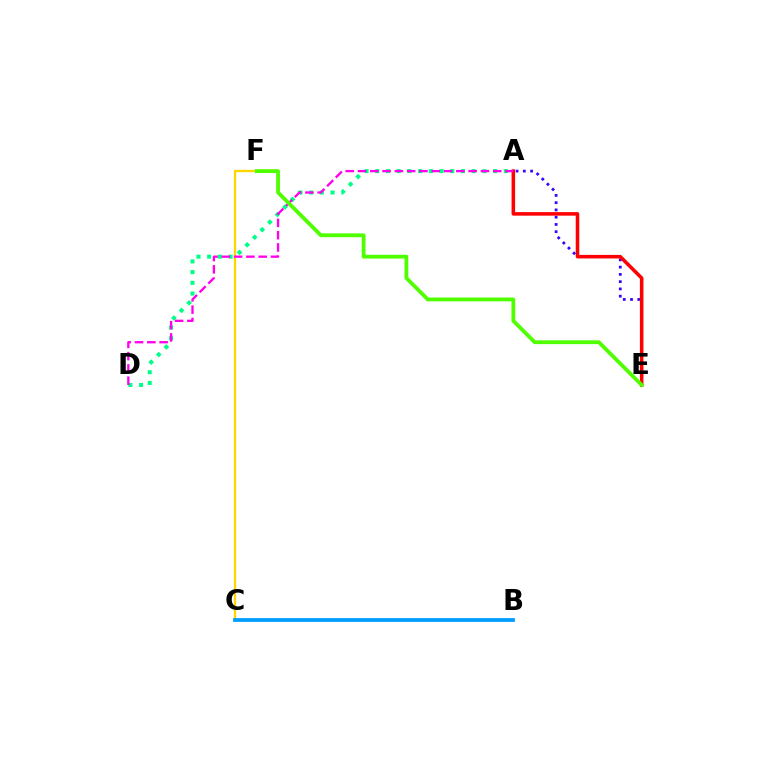{('C', 'F'): [{'color': '#ffd500', 'line_style': 'solid', 'thickness': 1.64}], ('A', 'D'): [{'color': '#00ff86', 'line_style': 'dotted', 'thickness': 2.91}, {'color': '#ff00ed', 'line_style': 'dashed', 'thickness': 1.67}], ('A', 'E'): [{'color': '#3700ff', 'line_style': 'dotted', 'thickness': 1.97}, {'color': '#ff0000', 'line_style': 'solid', 'thickness': 2.55}], ('B', 'C'): [{'color': '#009eff', 'line_style': 'solid', 'thickness': 2.74}], ('E', 'F'): [{'color': '#4fff00', 'line_style': 'solid', 'thickness': 2.74}]}